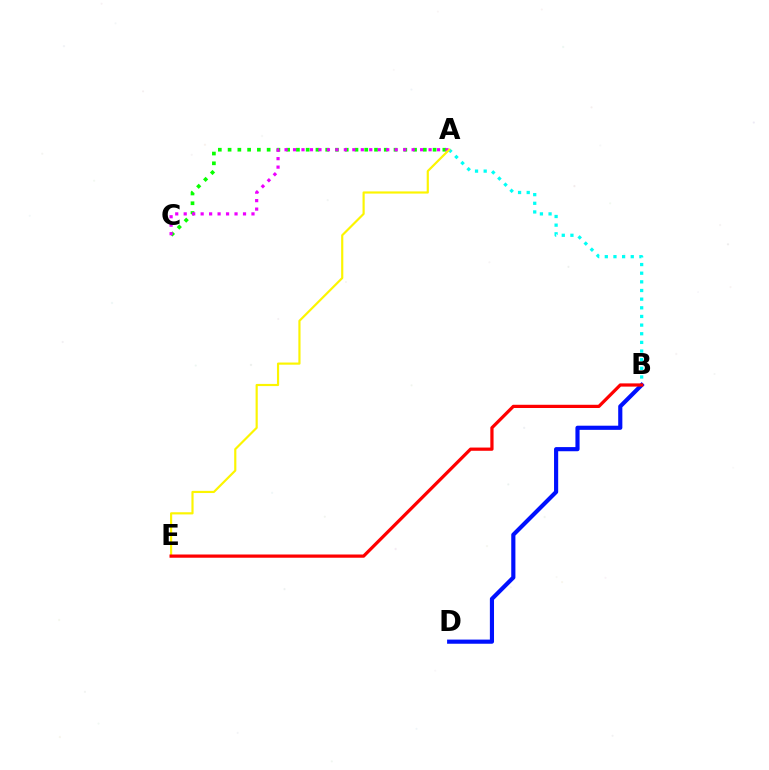{('A', 'C'): [{'color': '#08ff00', 'line_style': 'dotted', 'thickness': 2.65}, {'color': '#ee00ff', 'line_style': 'dotted', 'thickness': 2.3}], ('A', 'B'): [{'color': '#00fff6', 'line_style': 'dotted', 'thickness': 2.35}], ('B', 'D'): [{'color': '#0010ff', 'line_style': 'solid', 'thickness': 2.99}], ('A', 'E'): [{'color': '#fcf500', 'line_style': 'solid', 'thickness': 1.56}], ('B', 'E'): [{'color': '#ff0000', 'line_style': 'solid', 'thickness': 2.32}]}